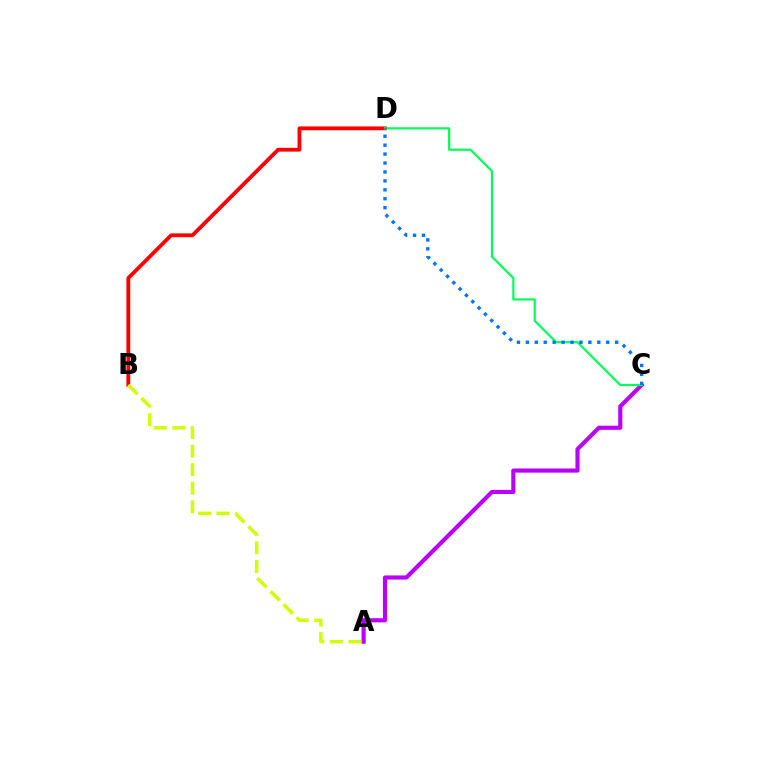{('B', 'D'): [{'color': '#ff0000', 'line_style': 'solid', 'thickness': 2.75}], ('A', 'C'): [{'color': '#b900ff', 'line_style': 'solid', 'thickness': 2.98}], ('C', 'D'): [{'color': '#00ff5c', 'line_style': 'solid', 'thickness': 1.58}, {'color': '#0074ff', 'line_style': 'dotted', 'thickness': 2.43}], ('A', 'B'): [{'color': '#d1ff00', 'line_style': 'dashed', 'thickness': 2.52}]}